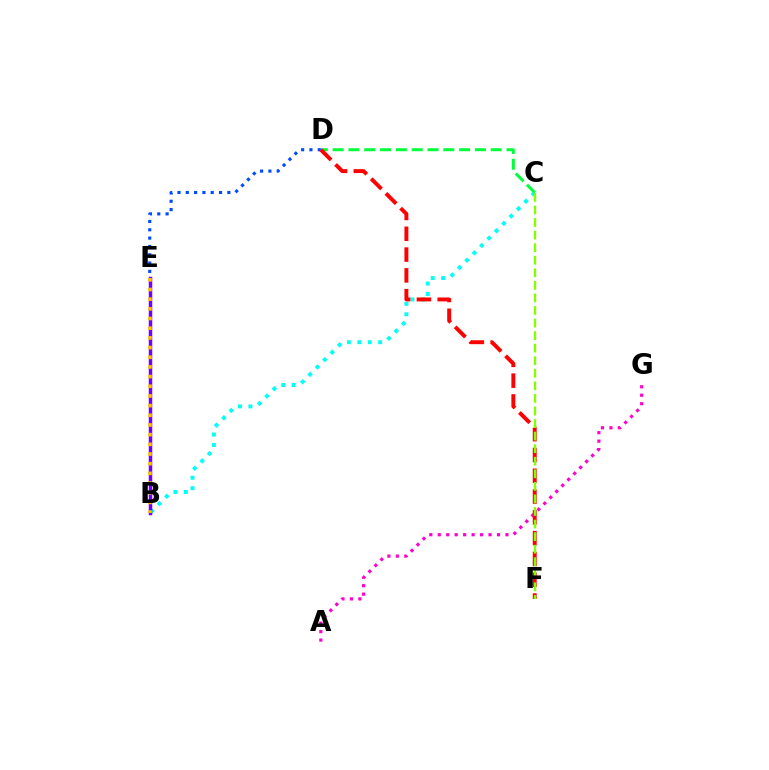{('A', 'G'): [{'color': '#ff00cf', 'line_style': 'dotted', 'thickness': 2.3}], ('B', 'C'): [{'color': '#00fff6', 'line_style': 'dotted', 'thickness': 2.83}], ('C', 'D'): [{'color': '#00ff39', 'line_style': 'dashed', 'thickness': 2.15}], ('D', 'E'): [{'color': '#004bff', 'line_style': 'dotted', 'thickness': 2.26}], ('B', 'E'): [{'color': '#7200ff', 'line_style': 'solid', 'thickness': 2.5}, {'color': '#ffbd00', 'line_style': 'dotted', 'thickness': 2.63}], ('D', 'F'): [{'color': '#ff0000', 'line_style': 'dashed', 'thickness': 2.83}], ('C', 'F'): [{'color': '#84ff00', 'line_style': 'dashed', 'thickness': 1.71}]}